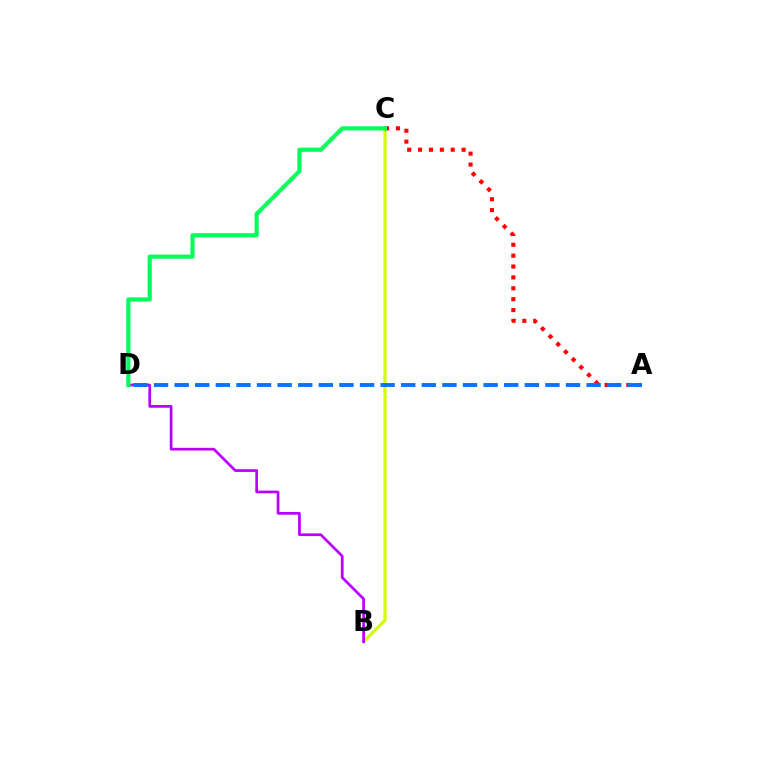{('B', 'C'): [{'color': '#d1ff00', 'line_style': 'solid', 'thickness': 2.32}], ('A', 'C'): [{'color': '#ff0000', 'line_style': 'dotted', 'thickness': 2.96}], ('B', 'D'): [{'color': '#b900ff', 'line_style': 'solid', 'thickness': 1.95}], ('A', 'D'): [{'color': '#0074ff', 'line_style': 'dashed', 'thickness': 2.8}], ('C', 'D'): [{'color': '#00ff5c', 'line_style': 'solid', 'thickness': 2.99}]}